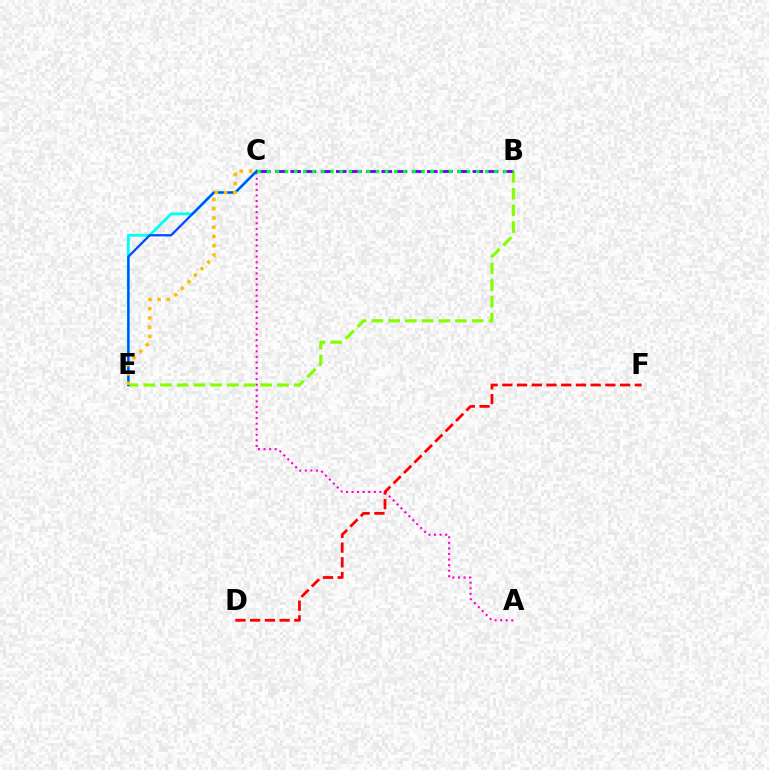{('A', 'C'): [{'color': '#ff00cf', 'line_style': 'dotted', 'thickness': 1.51}], ('B', 'E'): [{'color': '#84ff00', 'line_style': 'dashed', 'thickness': 2.27}], ('C', 'E'): [{'color': '#00fff6', 'line_style': 'solid', 'thickness': 2.03}, {'color': '#004bff', 'line_style': 'solid', 'thickness': 1.63}, {'color': '#ffbd00', 'line_style': 'dotted', 'thickness': 2.52}], ('D', 'F'): [{'color': '#ff0000', 'line_style': 'dashed', 'thickness': 2.0}], ('B', 'C'): [{'color': '#7200ff', 'line_style': 'dashed', 'thickness': 2.06}, {'color': '#00ff39', 'line_style': 'dotted', 'thickness': 2.47}]}